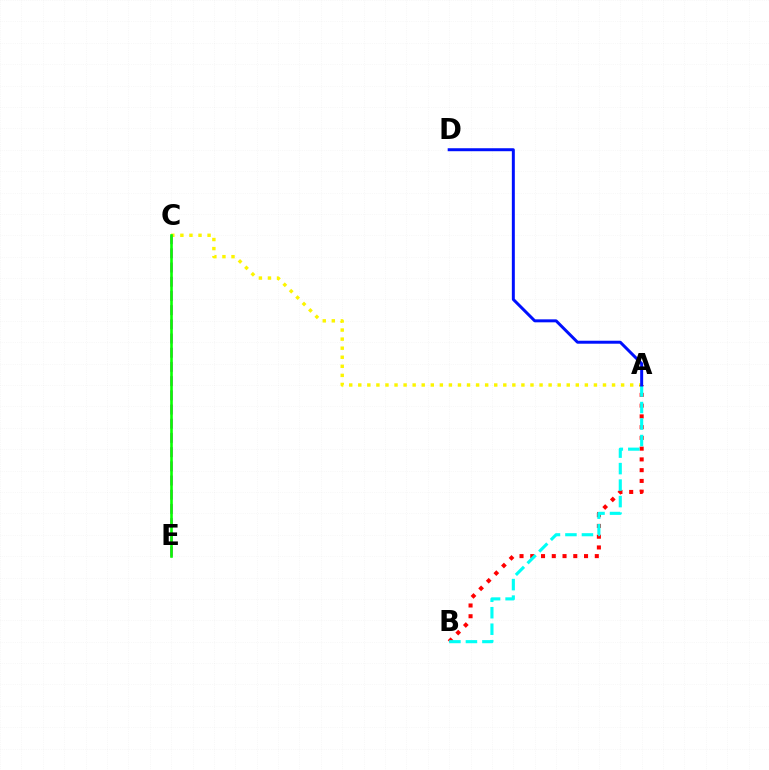{('A', 'C'): [{'color': '#fcf500', 'line_style': 'dotted', 'thickness': 2.46}], ('A', 'B'): [{'color': '#ff0000', 'line_style': 'dotted', 'thickness': 2.92}, {'color': '#00fff6', 'line_style': 'dashed', 'thickness': 2.24}], ('C', 'E'): [{'color': '#ee00ff', 'line_style': 'dashed', 'thickness': 1.93}, {'color': '#08ff00', 'line_style': 'solid', 'thickness': 1.89}], ('A', 'D'): [{'color': '#0010ff', 'line_style': 'solid', 'thickness': 2.14}]}